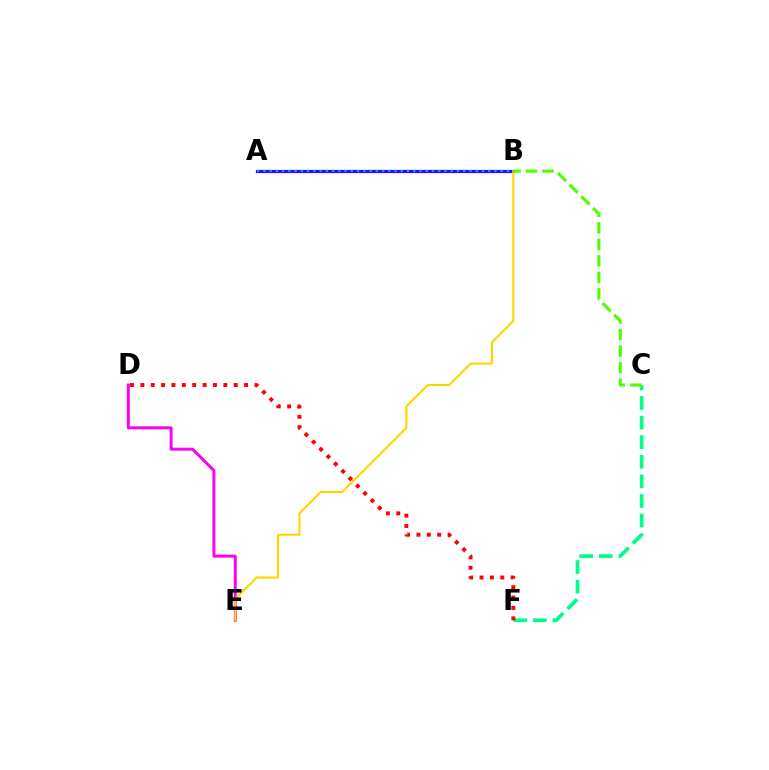{('A', 'B'): [{'color': '#3700ff', 'line_style': 'solid', 'thickness': 2.29}, {'color': '#009eff', 'line_style': 'dotted', 'thickness': 1.7}], ('C', 'F'): [{'color': '#00ff86', 'line_style': 'dashed', 'thickness': 2.66}], ('D', 'F'): [{'color': '#ff0000', 'line_style': 'dotted', 'thickness': 2.82}], ('D', 'E'): [{'color': '#ff00ed', 'line_style': 'solid', 'thickness': 2.14}], ('B', 'E'): [{'color': '#ffd500', 'line_style': 'solid', 'thickness': 1.51}], ('B', 'C'): [{'color': '#4fff00', 'line_style': 'dashed', 'thickness': 2.24}]}